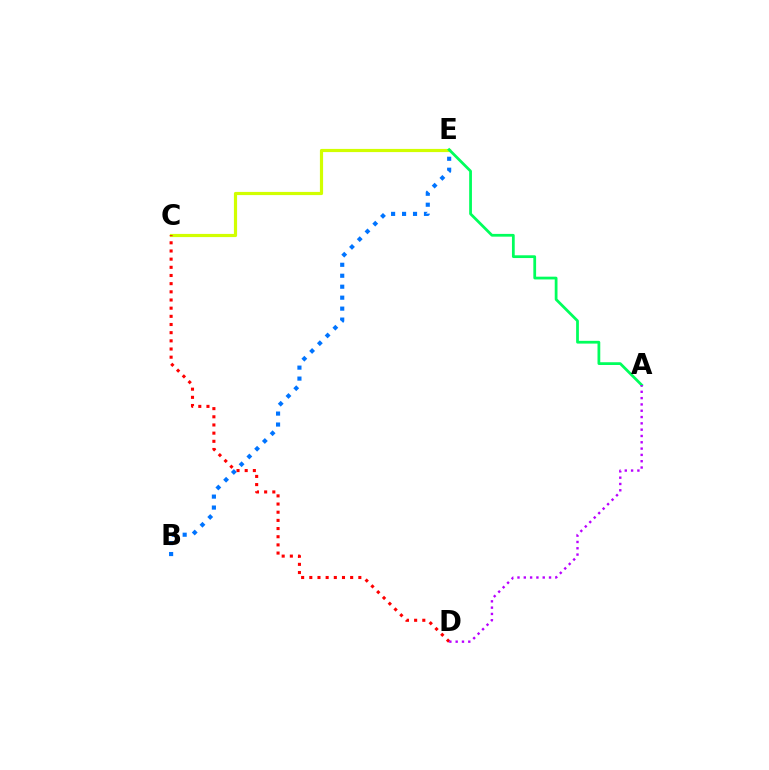{('C', 'E'): [{'color': '#d1ff00', 'line_style': 'solid', 'thickness': 2.29}], ('C', 'D'): [{'color': '#ff0000', 'line_style': 'dotted', 'thickness': 2.22}], ('B', 'E'): [{'color': '#0074ff', 'line_style': 'dotted', 'thickness': 2.98}], ('A', 'E'): [{'color': '#00ff5c', 'line_style': 'solid', 'thickness': 1.99}], ('A', 'D'): [{'color': '#b900ff', 'line_style': 'dotted', 'thickness': 1.71}]}